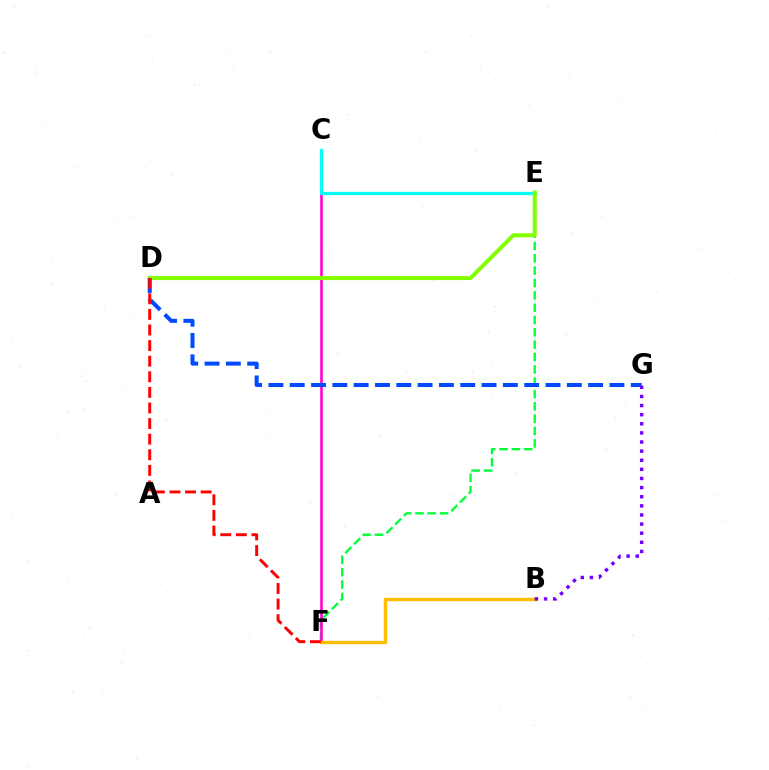{('E', 'F'): [{'color': '#00ff39', 'line_style': 'dashed', 'thickness': 1.68}], ('C', 'F'): [{'color': '#ff00cf', 'line_style': 'solid', 'thickness': 1.85}], ('C', 'E'): [{'color': '#00fff6', 'line_style': 'solid', 'thickness': 2.35}], ('D', 'E'): [{'color': '#84ff00', 'line_style': 'solid', 'thickness': 2.89}], ('D', 'G'): [{'color': '#004bff', 'line_style': 'dashed', 'thickness': 2.9}], ('B', 'F'): [{'color': '#ffbd00', 'line_style': 'solid', 'thickness': 2.45}], ('B', 'G'): [{'color': '#7200ff', 'line_style': 'dotted', 'thickness': 2.48}], ('D', 'F'): [{'color': '#ff0000', 'line_style': 'dashed', 'thickness': 2.12}]}